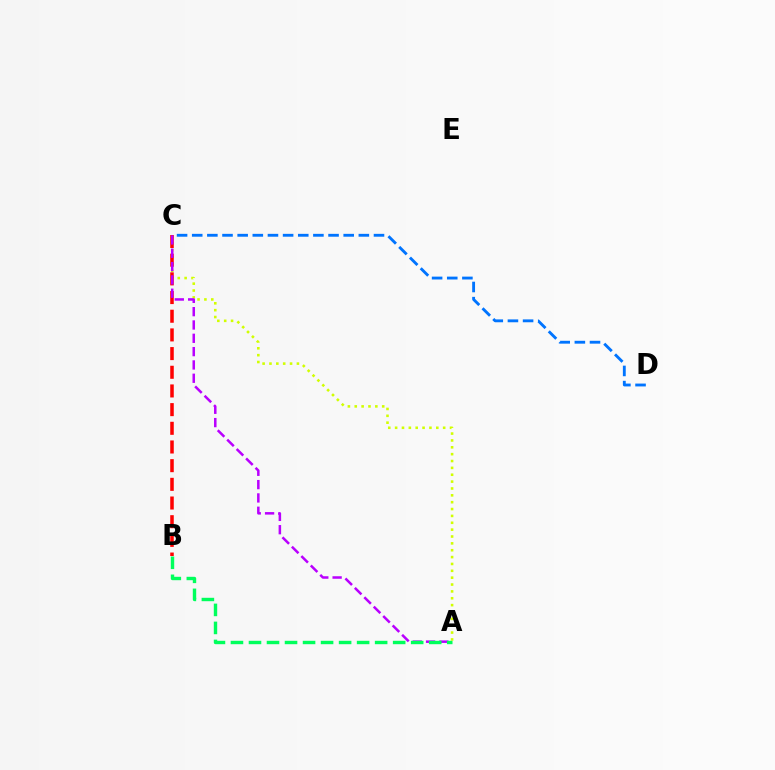{('A', 'C'): [{'color': '#d1ff00', 'line_style': 'dotted', 'thickness': 1.86}, {'color': '#b900ff', 'line_style': 'dashed', 'thickness': 1.81}], ('B', 'C'): [{'color': '#ff0000', 'line_style': 'dashed', 'thickness': 2.54}], ('C', 'D'): [{'color': '#0074ff', 'line_style': 'dashed', 'thickness': 2.06}], ('A', 'B'): [{'color': '#00ff5c', 'line_style': 'dashed', 'thickness': 2.45}]}